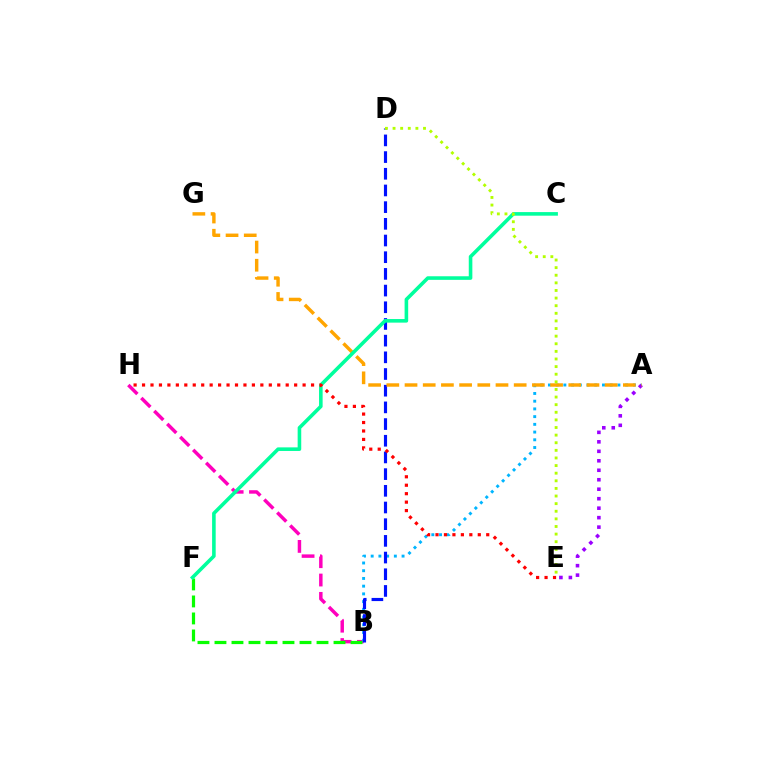{('B', 'H'): [{'color': '#ff00bd', 'line_style': 'dashed', 'thickness': 2.49}], ('A', 'B'): [{'color': '#00b5ff', 'line_style': 'dotted', 'thickness': 2.1}], ('B', 'D'): [{'color': '#0010ff', 'line_style': 'dashed', 'thickness': 2.27}], ('B', 'F'): [{'color': '#08ff00', 'line_style': 'dashed', 'thickness': 2.31}], ('A', 'E'): [{'color': '#9b00ff', 'line_style': 'dotted', 'thickness': 2.57}], ('A', 'G'): [{'color': '#ffa500', 'line_style': 'dashed', 'thickness': 2.47}], ('C', 'F'): [{'color': '#00ff9d', 'line_style': 'solid', 'thickness': 2.58}], ('D', 'E'): [{'color': '#b3ff00', 'line_style': 'dotted', 'thickness': 2.07}], ('E', 'H'): [{'color': '#ff0000', 'line_style': 'dotted', 'thickness': 2.3}]}